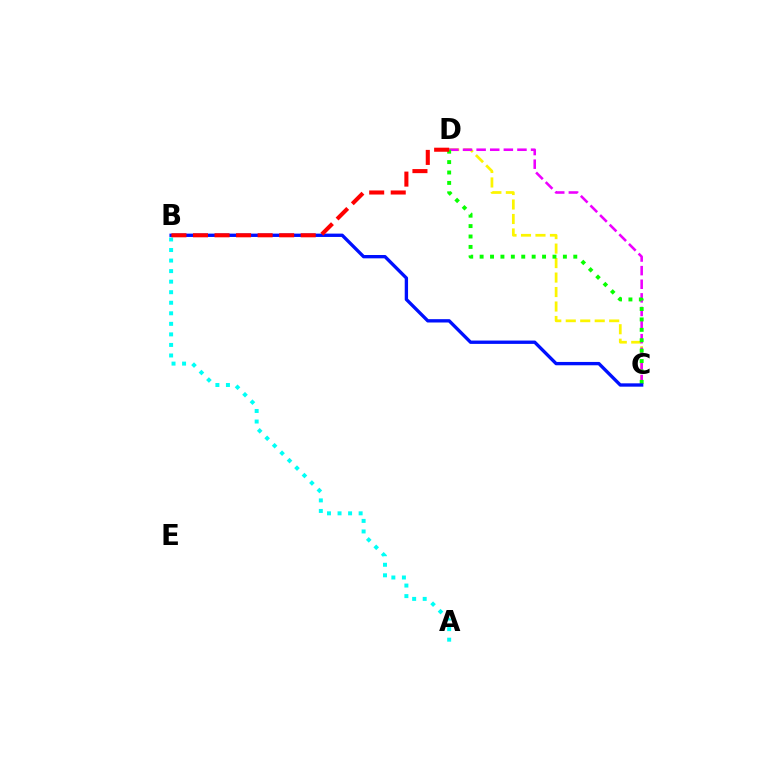{('C', 'D'): [{'color': '#fcf500', 'line_style': 'dashed', 'thickness': 1.97}, {'color': '#ee00ff', 'line_style': 'dashed', 'thickness': 1.85}, {'color': '#08ff00', 'line_style': 'dotted', 'thickness': 2.83}], ('A', 'B'): [{'color': '#00fff6', 'line_style': 'dotted', 'thickness': 2.87}], ('B', 'C'): [{'color': '#0010ff', 'line_style': 'solid', 'thickness': 2.4}], ('B', 'D'): [{'color': '#ff0000', 'line_style': 'dashed', 'thickness': 2.93}]}